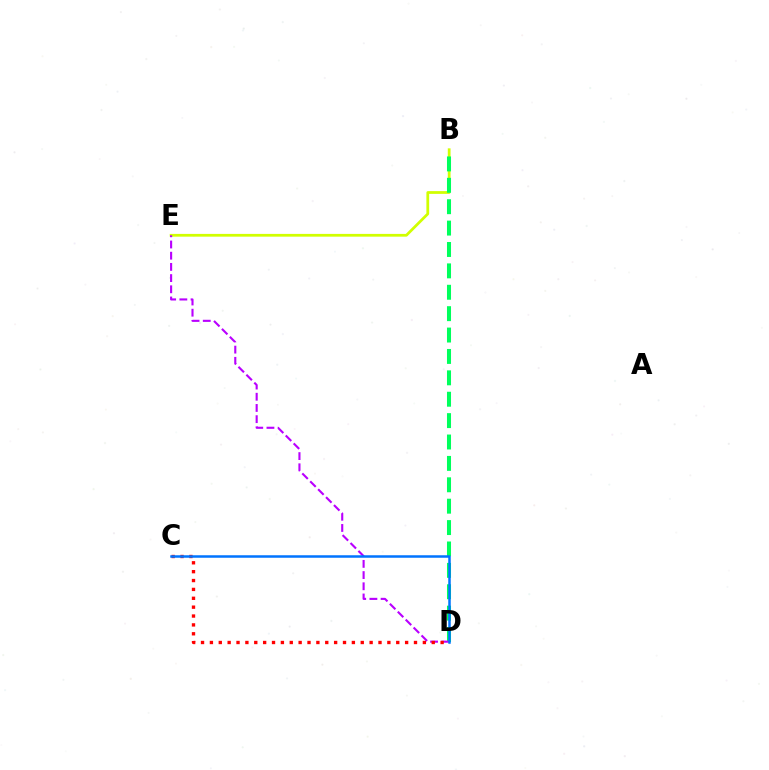{('B', 'E'): [{'color': '#d1ff00', 'line_style': 'solid', 'thickness': 1.99}], ('B', 'D'): [{'color': '#00ff5c', 'line_style': 'dashed', 'thickness': 2.91}], ('D', 'E'): [{'color': '#b900ff', 'line_style': 'dashed', 'thickness': 1.52}], ('C', 'D'): [{'color': '#ff0000', 'line_style': 'dotted', 'thickness': 2.41}, {'color': '#0074ff', 'line_style': 'solid', 'thickness': 1.8}]}